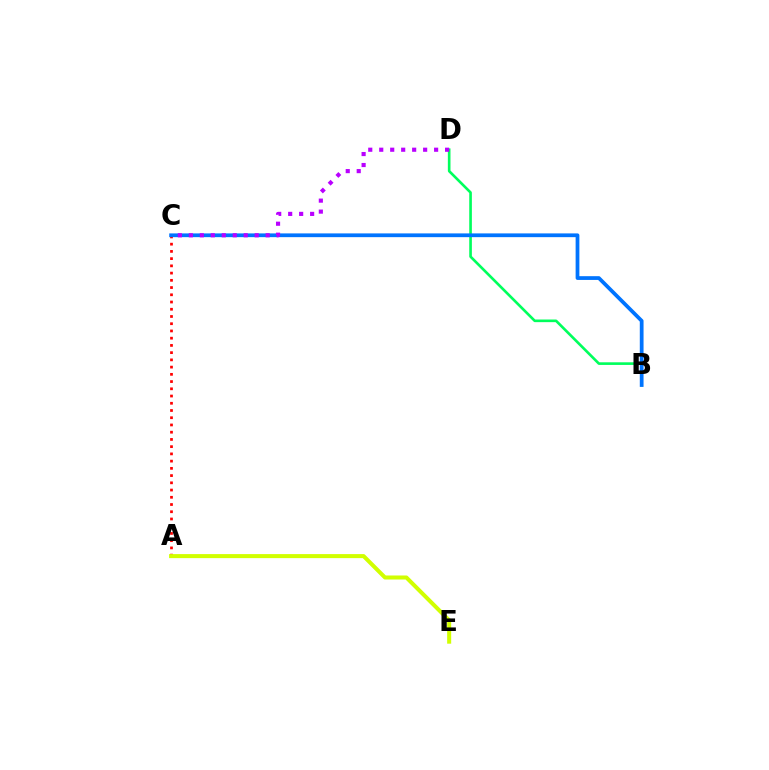{('A', 'C'): [{'color': '#ff0000', 'line_style': 'dotted', 'thickness': 1.96}], ('B', 'D'): [{'color': '#00ff5c', 'line_style': 'solid', 'thickness': 1.9}], ('A', 'E'): [{'color': '#d1ff00', 'line_style': 'solid', 'thickness': 2.9}], ('B', 'C'): [{'color': '#0074ff', 'line_style': 'solid', 'thickness': 2.71}], ('C', 'D'): [{'color': '#b900ff', 'line_style': 'dotted', 'thickness': 2.98}]}